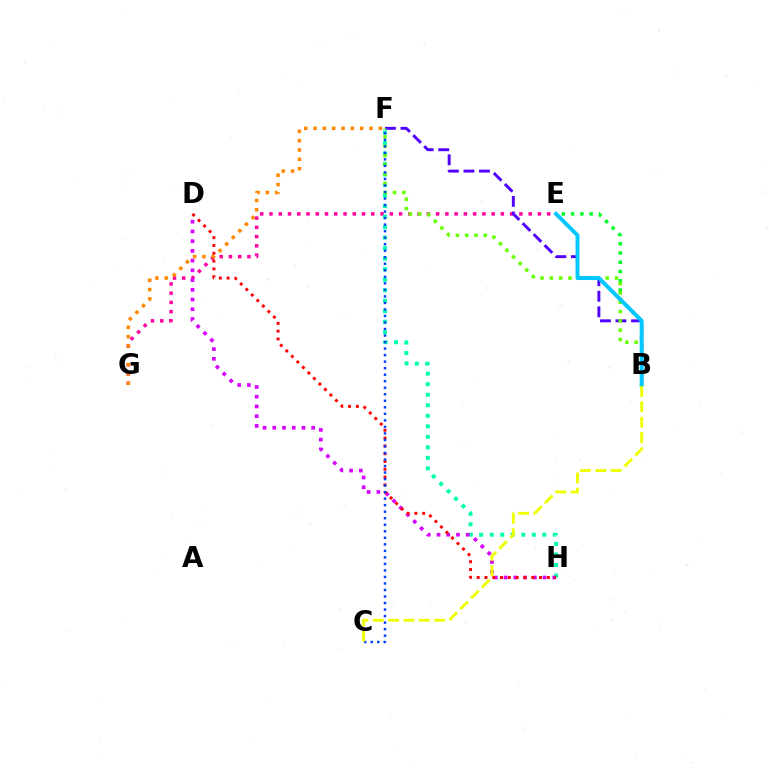{('E', 'G'): [{'color': '#ff00a0', 'line_style': 'dotted', 'thickness': 2.52}], ('F', 'H'): [{'color': '#00ffaf', 'line_style': 'dotted', 'thickness': 2.86}], ('F', 'G'): [{'color': '#ff8800', 'line_style': 'dotted', 'thickness': 2.53}], ('D', 'H'): [{'color': '#d600ff', 'line_style': 'dotted', 'thickness': 2.64}, {'color': '#ff0000', 'line_style': 'dotted', 'thickness': 2.12}], ('B', 'E'): [{'color': '#00ff27', 'line_style': 'dotted', 'thickness': 2.52}, {'color': '#00c7ff', 'line_style': 'solid', 'thickness': 2.83}], ('B', 'F'): [{'color': '#4f00ff', 'line_style': 'dashed', 'thickness': 2.11}, {'color': '#66ff00', 'line_style': 'dotted', 'thickness': 2.53}], ('C', 'F'): [{'color': '#003fff', 'line_style': 'dotted', 'thickness': 1.77}], ('B', 'C'): [{'color': '#eeff00', 'line_style': 'dashed', 'thickness': 2.08}]}